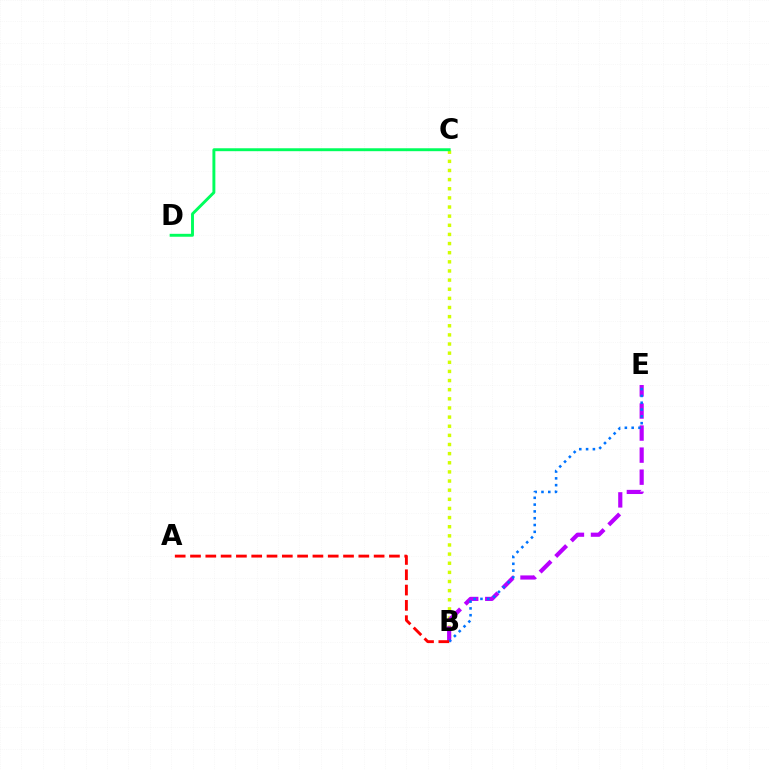{('B', 'C'): [{'color': '#d1ff00', 'line_style': 'dotted', 'thickness': 2.48}], ('B', 'E'): [{'color': '#b900ff', 'line_style': 'dashed', 'thickness': 3.0}, {'color': '#0074ff', 'line_style': 'dotted', 'thickness': 1.85}], ('C', 'D'): [{'color': '#00ff5c', 'line_style': 'solid', 'thickness': 2.1}], ('A', 'B'): [{'color': '#ff0000', 'line_style': 'dashed', 'thickness': 2.08}]}